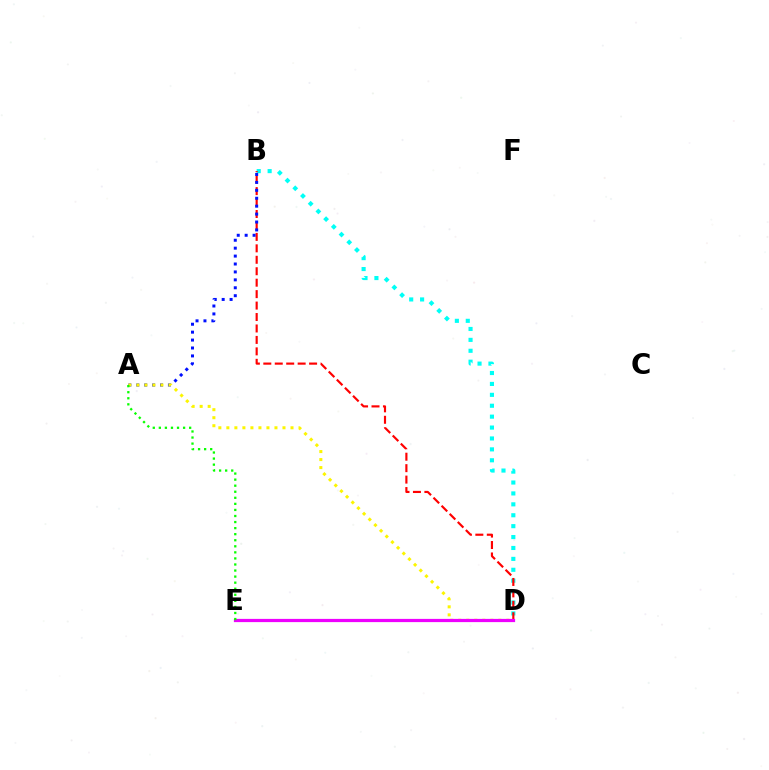{('B', 'D'): [{'color': '#00fff6', 'line_style': 'dotted', 'thickness': 2.96}, {'color': '#ff0000', 'line_style': 'dashed', 'thickness': 1.55}], ('A', 'B'): [{'color': '#0010ff', 'line_style': 'dotted', 'thickness': 2.15}], ('A', 'D'): [{'color': '#fcf500', 'line_style': 'dotted', 'thickness': 2.18}], ('D', 'E'): [{'color': '#ee00ff', 'line_style': 'solid', 'thickness': 2.33}], ('A', 'E'): [{'color': '#08ff00', 'line_style': 'dotted', 'thickness': 1.65}]}